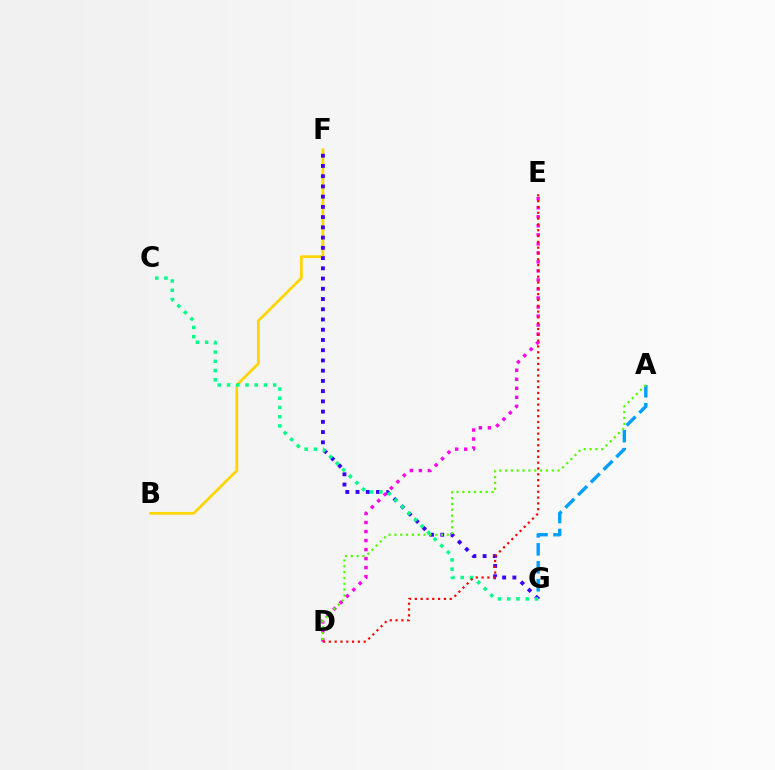{('B', 'F'): [{'color': '#ffd500', 'line_style': 'solid', 'thickness': 1.97}], ('A', 'G'): [{'color': '#009eff', 'line_style': 'dashed', 'thickness': 2.44}], ('F', 'G'): [{'color': '#3700ff', 'line_style': 'dotted', 'thickness': 2.78}], ('C', 'G'): [{'color': '#00ff86', 'line_style': 'dotted', 'thickness': 2.51}], ('D', 'E'): [{'color': '#ff00ed', 'line_style': 'dotted', 'thickness': 2.45}, {'color': '#ff0000', 'line_style': 'dotted', 'thickness': 1.58}], ('A', 'D'): [{'color': '#4fff00', 'line_style': 'dotted', 'thickness': 1.58}]}